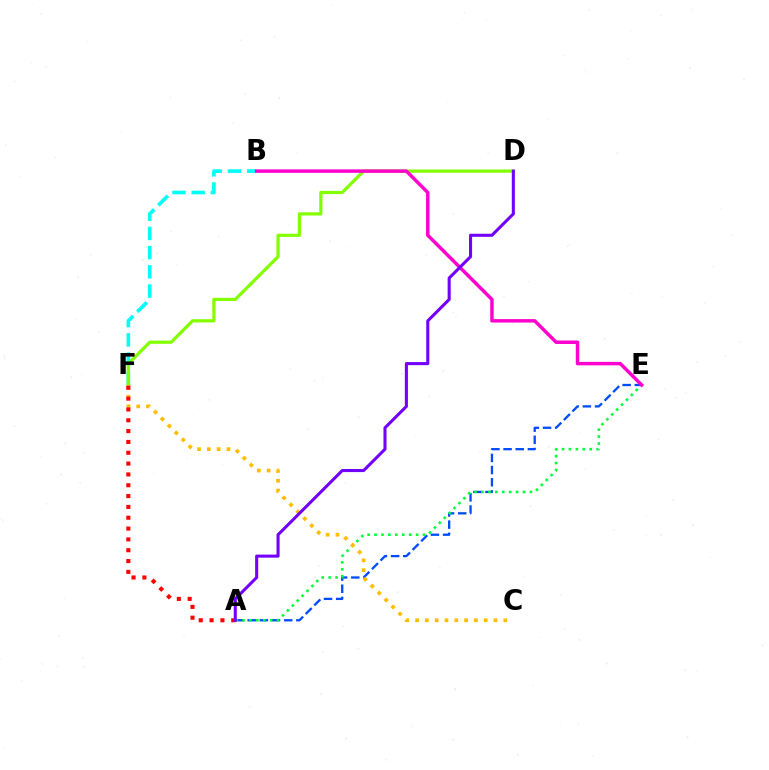{('B', 'F'): [{'color': '#00fff6', 'line_style': 'dashed', 'thickness': 2.61}], ('A', 'E'): [{'color': '#004bff', 'line_style': 'dashed', 'thickness': 1.65}, {'color': '#00ff39', 'line_style': 'dotted', 'thickness': 1.88}], ('D', 'F'): [{'color': '#84ff00', 'line_style': 'solid', 'thickness': 2.33}], ('B', 'E'): [{'color': '#ff00cf', 'line_style': 'solid', 'thickness': 2.49}], ('C', 'F'): [{'color': '#ffbd00', 'line_style': 'dotted', 'thickness': 2.67}], ('A', 'F'): [{'color': '#ff0000', 'line_style': 'dotted', 'thickness': 2.94}], ('A', 'D'): [{'color': '#7200ff', 'line_style': 'solid', 'thickness': 2.21}]}